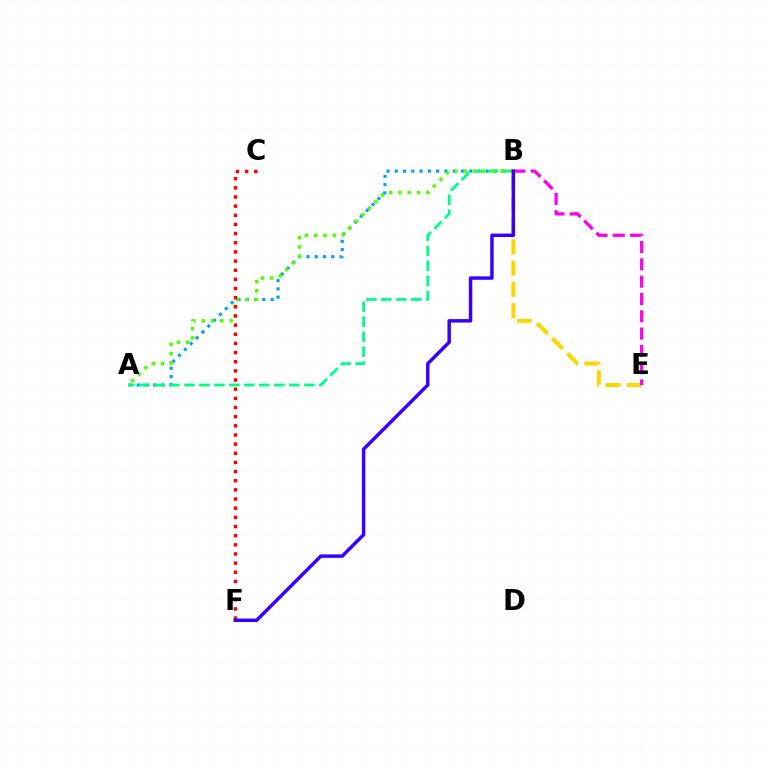{('A', 'B'): [{'color': '#009eff', 'line_style': 'dotted', 'thickness': 2.25}, {'color': '#00ff86', 'line_style': 'dashed', 'thickness': 2.04}, {'color': '#4fff00', 'line_style': 'dotted', 'thickness': 2.52}], ('B', 'E'): [{'color': '#ffd500', 'line_style': 'dashed', 'thickness': 2.89}, {'color': '#ff00ed', 'line_style': 'dashed', 'thickness': 2.35}], ('C', 'F'): [{'color': '#ff0000', 'line_style': 'dotted', 'thickness': 2.49}], ('B', 'F'): [{'color': '#3700ff', 'line_style': 'solid', 'thickness': 2.49}]}